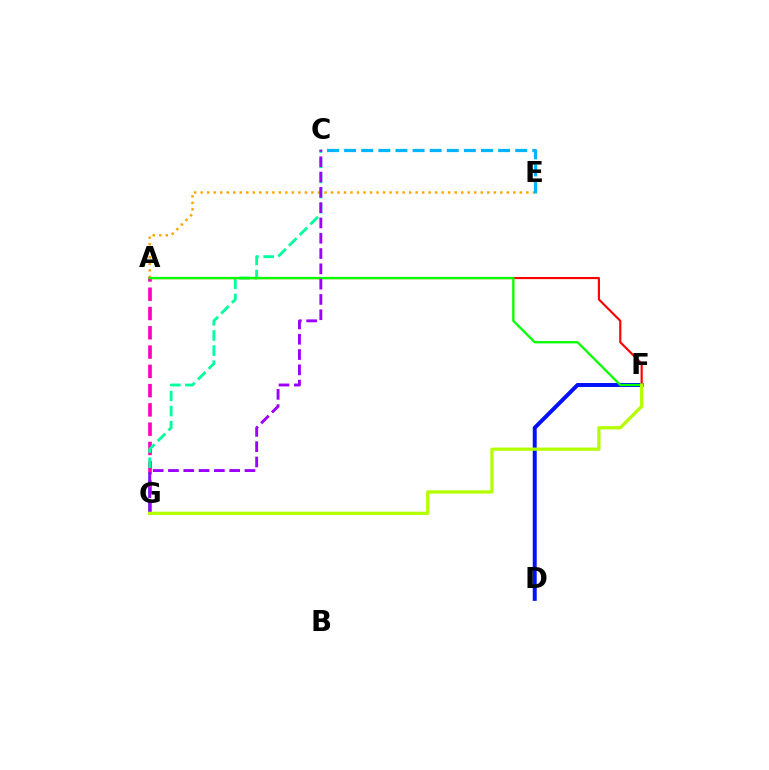{('A', 'G'): [{'color': '#ff00bd', 'line_style': 'dashed', 'thickness': 2.62}], ('D', 'F'): [{'color': '#0010ff', 'line_style': 'solid', 'thickness': 2.85}], ('A', 'E'): [{'color': '#ffa500', 'line_style': 'dotted', 'thickness': 1.77}], ('C', 'G'): [{'color': '#00ff9d', 'line_style': 'dashed', 'thickness': 2.05}, {'color': '#9b00ff', 'line_style': 'dashed', 'thickness': 2.08}], ('C', 'E'): [{'color': '#00b5ff', 'line_style': 'dashed', 'thickness': 2.32}], ('A', 'F'): [{'color': '#ff0000', 'line_style': 'solid', 'thickness': 1.55}, {'color': '#08ff00', 'line_style': 'solid', 'thickness': 1.68}], ('F', 'G'): [{'color': '#b3ff00', 'line_style': 'solid', 'thickness': 2.33}]}